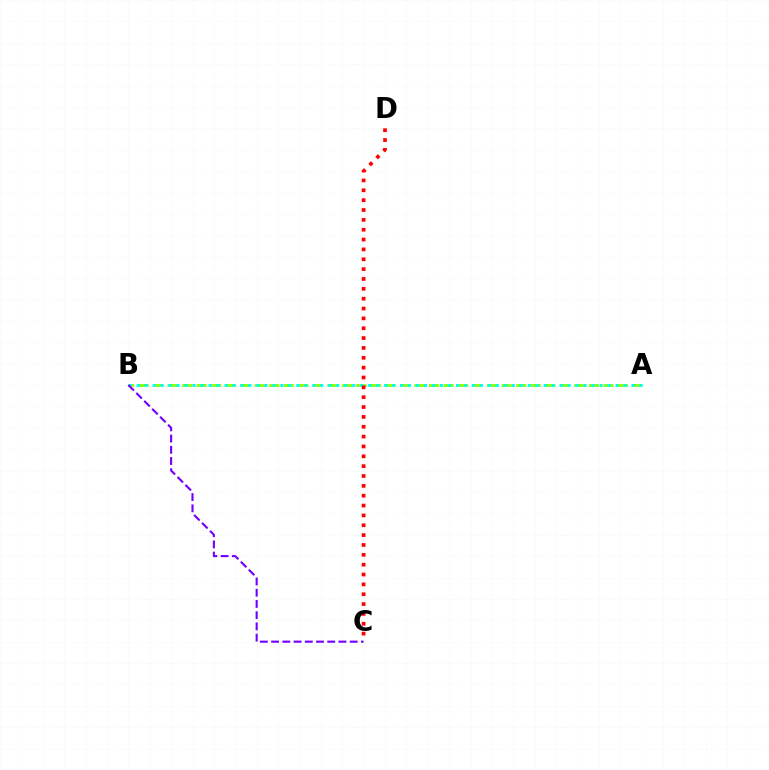{('A', 'B'): [{'color': '#84ff00', 'line_style': 'dashed', 'thickness': 1.97}, {'color': '#00fff6', 'line_style': 'dotted', 'thickness': 2.17}], ('B', 'C'): [{'color': '#7200ff', 'line_style': 'dashed', 'thickness': 1.53}], ('C', 'D'): [{'color': '#ff0000', 'line_style': 'dotted', 'thickness': 2.68}]}